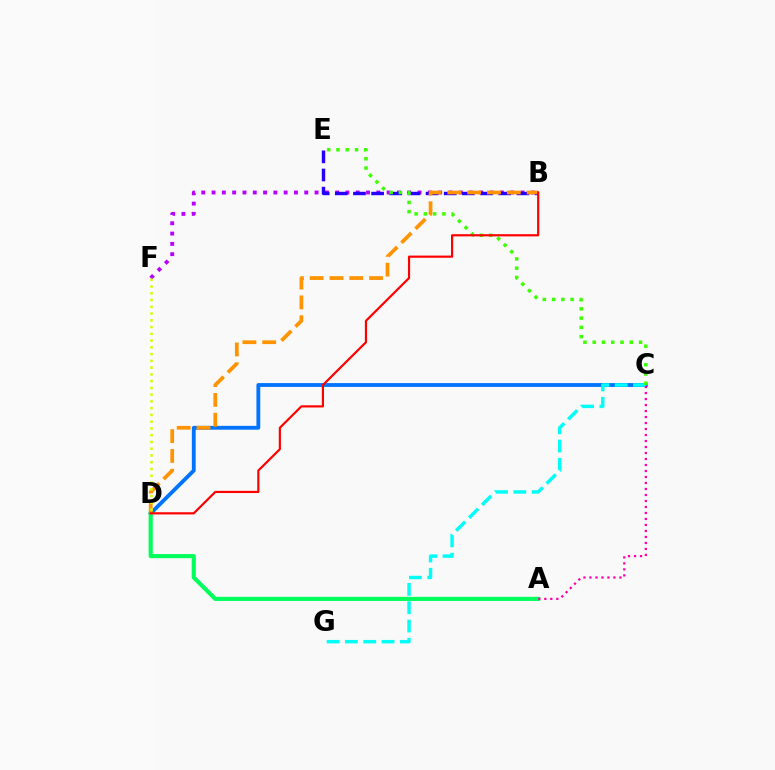{('C', 'D'): [{'color': '#0074ff', 'line_style': 'solid', 'thickness': 2.76}], ('B', 'F'): [{'color': '#b900ff', 'line_style': 'dotted', 'thickness': 2.8}], ('B', 'E'): [{'color': '#2500ff', 'line_style': 'dashed', 'thickness': 2.47}], ('A', 'D'): [{'color': '#00ff5c', 'line_style': 'solid', 'thickness': 2.97}], ('B', 'D'): [{'color': '#ff9400', 'line_style': 'dashed', 'thickness': 2.69}, {'color': '#ff0000', 'line_style': 'solid', 'thickness': 1.57}], ('C', 'G'): [{'color': '#00fff6', 'line_style': 'dashed', 'thickness': 2.49}], ('C', 'E'): [{'color': '#3dff00', 'line_style': 'dotted', 'thickness': 2.52}], ('A', 'C'): [{'color': '#ff00ac', 'line_style': 'dotted', 'thickness': 1.63}], ('D', 'F'): [{'color': '#d1ff00', 'line_style': 'dotted', 'thickness': 1.84}]}